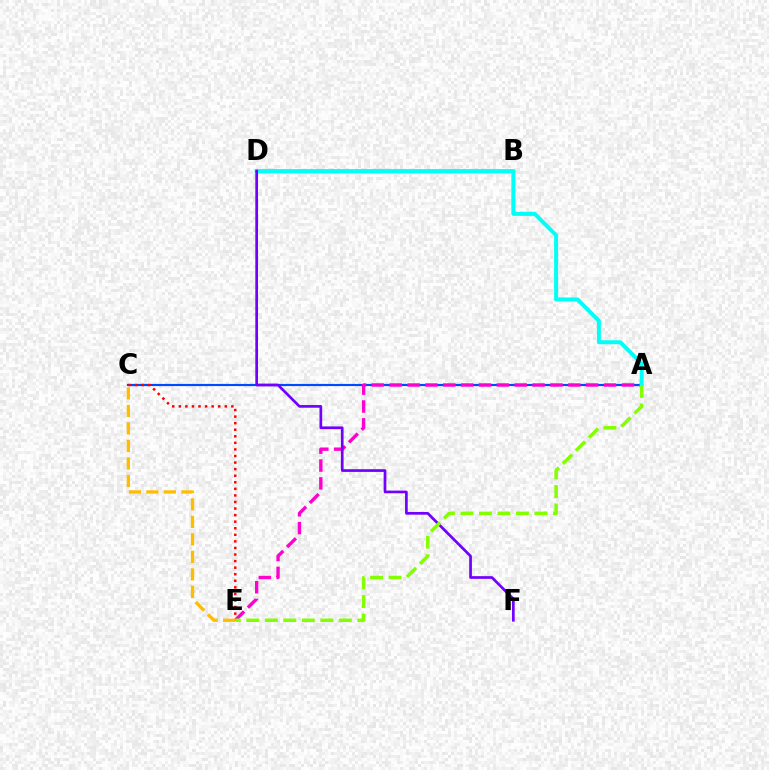{('A', 'C'): [{'color': '#004bff', 'line_style': 'solid', 'thickness': 1.56}], ('C', 'E'): [{'color': '#ff0000', 'line_style': 'dotted', 'thickness': 1.78}, {'color': '#ffbd00', 'line_style': 'dashed', 'thickness': 2.38}], ('B', 'D'): [{'color': '#00ff39', 'line_style': 'solid', 'thickness': 2.42}], ('A', 'E'): [{'color': '#ff00cf', 'line_style': 'dashed', 'thickness': 2.43}, {'color': '#84ff00', 'line_style': 'dashed', 'thickness': 2.51}], ('A', 'D'): [{'color': '#00fff6', 'line_style': 'solid', 'thickness': 2.86}], ('D', 'F'): [{'color': '#7200ff', 'line_style': 'solid', 'thickness': 1.94}]}